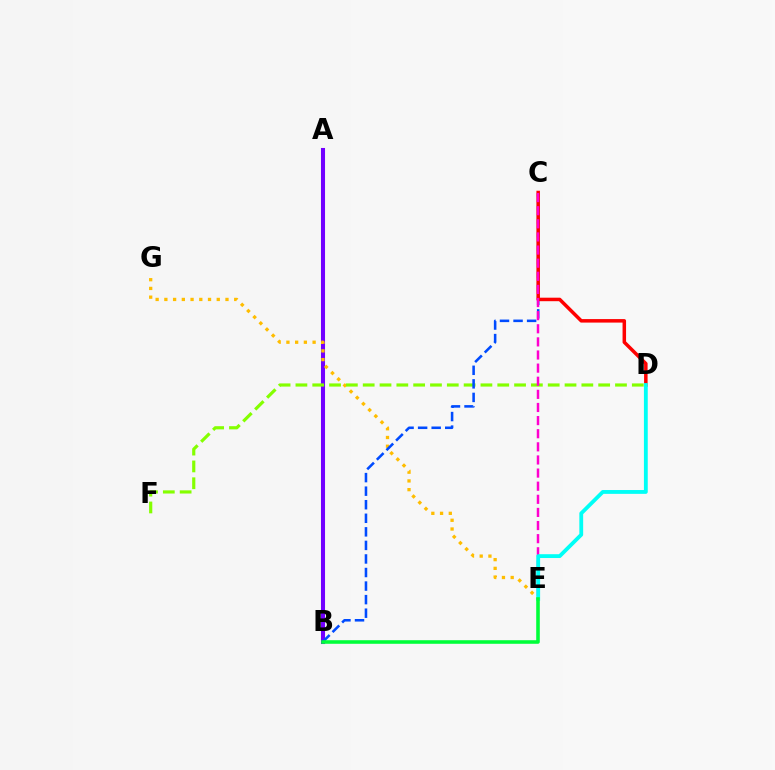{('A', 'B'): [{'color': '#7200ff', 'line_style': 'solid', 'thickness': 2.93}], ('E', 'G'): [{'color': '#ffbd00', 'line_style': 'dotted', 'thickness': 2.37}], ('D', 'F'): [{'color': '#84ff00', 'line_style': 'dashed', 'thickness': 2.28}], ('B', 'C'): [{'color': '#004bff', 'line_style': 'dashed', 'thickness': 1.84}], ('C', 'D'): [{'color': '#ff0000', 'line_style': 'solid', 'thickness': 2.52}], ('C', 'E'): [{'color': '#ff00cf', 'line_style': 'dashed', 'thickness': 1.78}], ('D', 'E'): [{'color': '#00fff6', 'line_style': 'solid', 'thickness': 2.75}], ('B', 'E'): [{'color': '#00ff39', 'line_style': 'solid', 'thickness': 2.57}]}